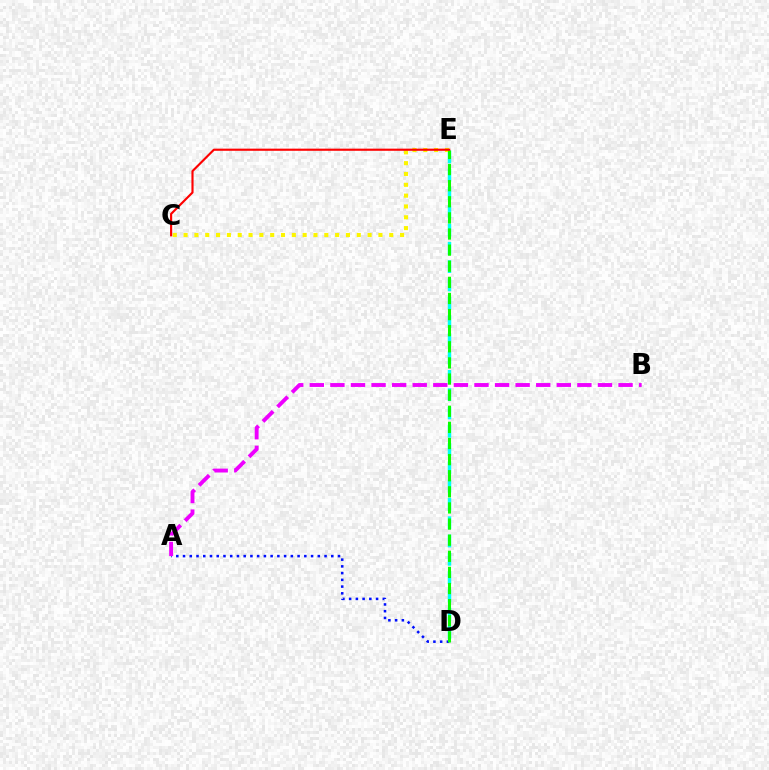{('A', 'D'): [{'color': '#0010ff', 'line_style': 'dotted', 'thickness': 1.83}], ('D', 'E'): [{'color': '#00fff6', 'line_style': 'dashed', 'thickness': 2.48}, {'color': '#08ff00', 'line_style': 'dashed', 'thickness': 2.19}], ('C', 'E'): [{'color': '#fcf500', 'line_style': 'dotted', 'thickness': 2.94}, {'color': '#ff0000', 'line_style': 'solid', 'thickness': 1.54}], ('A', 'B'): [{'color': '#ee00ff', 'line_style': 'dashed', 'thickness': 2.8}]}